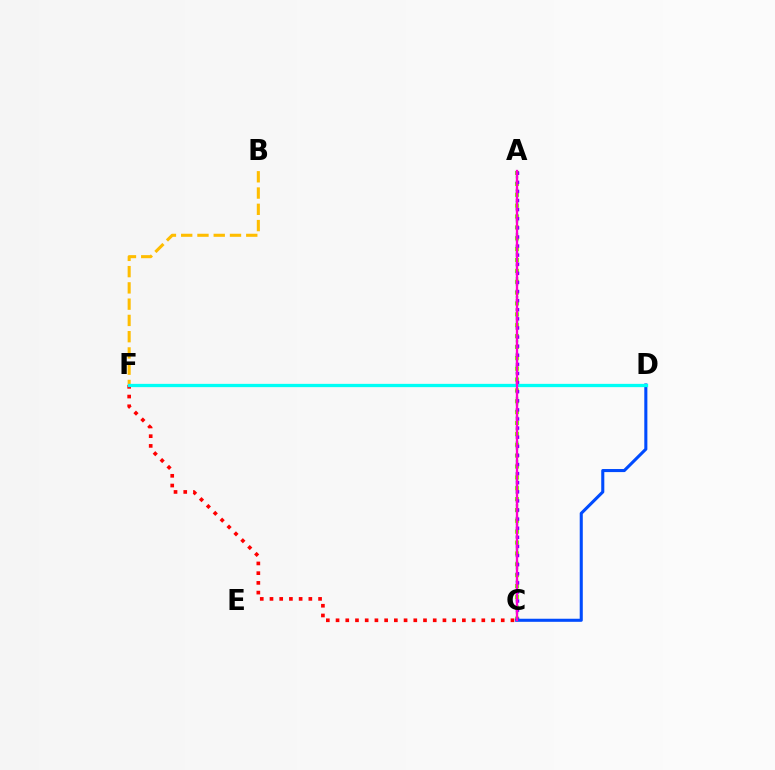{('A', 'C'): [{'color': '#84ff00', 'line_style': 'dotted', 'thickness': 2.95}, {'color': '#00ff39', 'line_style': 'dotted', 'thickness': 1.71}, {'color': '#7200ff', 'line_style': 'dotted', 'thickness': 2.47}, {'color': '#ff00cf', 'line_style': 'solid', 'thickness': 1.67}], ('B', 'F'): [{'color': '#ffbd00', 'line_style': 'dashed', 'thickness': 2.21}], ('C', 'F'): [{'color': '#ff0000', 'line_style': 'dotted', 'thickness': 2.64}], ('C', 'D'): [{'color': '#004bff', 'line_style': 'solid', 'thickness': 2.21}], ('D', 'F'): [{'color': '#00fff6', 'line_style': 'solid', 'thickness': 2.36}]}